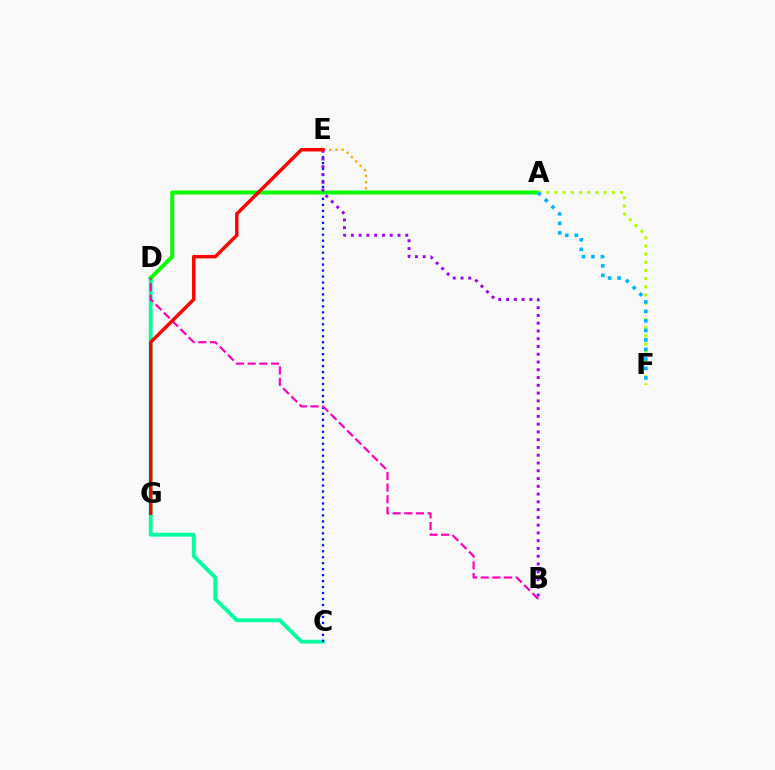{('C', 'D'): [{'color': '#00ff9d', 'line_style': 'solid', 'thickness': 2.76}], ('C', 'E'): [{'color': '#0010ff', 'line_style': 'dotted', 'thickness': 1.62}], ('A', 'E'): [{'color': '#ffa500', 'line_style': 'dotted', 'thickness': 1.68}], ('A', 'D'): [{'color': '#08ff00', 'line_style': 'solid', 'thickness': 2.86}], ('B', 'E'): [{'color': '#9b00ff', 'line_style': 'dotted', 'thickness': 2.11}], ('A', 'F'): [{'color': '#b3ff00', 'line_style': 'dotted', 'thickness': 2.22}, {'color': '#00b5ff', 'line_style': 'dotted', 'thickness': 2.58}], ('B', 'D'): [{'color': '#ff00bd', 'line_style': 'dashed', 'thickness': 1.58}], ('E', 'G'): [{'color': '#ff0000', 'line_style': 'solid', 'thickness': 2.47}]}